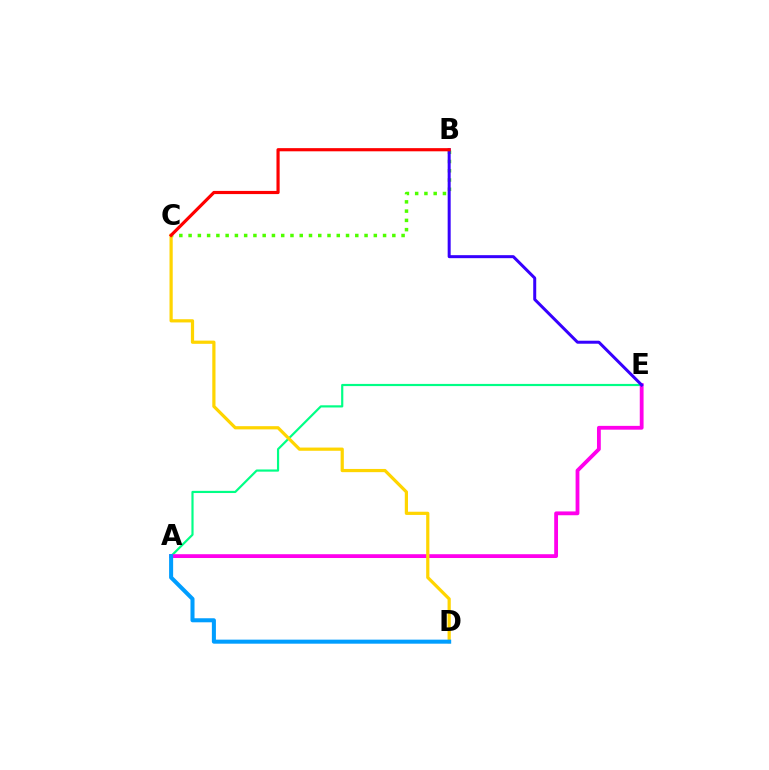{('B', 'C'): [{'color': '#4fff00', 'line_style': 'dotted', 'thickness': 2.52}, {'color': '#ff0000', 'line_style': 'solid', 'thickness': 2.28}], ('A', 'E'): [{'color': '#00ff86', 'line_style': 'solid', 'thickness': 1.57}, {'color': '#ff00ed', 'line_style': 'solid', 'thickness': 2.74}], ('B', 'E'): [{'color': '#3700ff', 'line_style': 'solid', 'thickness': 2.16}], ('C', 'D'): [{'color': '#ffd500', 'line_style': 'solid', 'thickness': 2.31}], ('A', 'D'): [{'color': '#009eff', 'line_style': 'solid', 'thickness': 2.91}]}